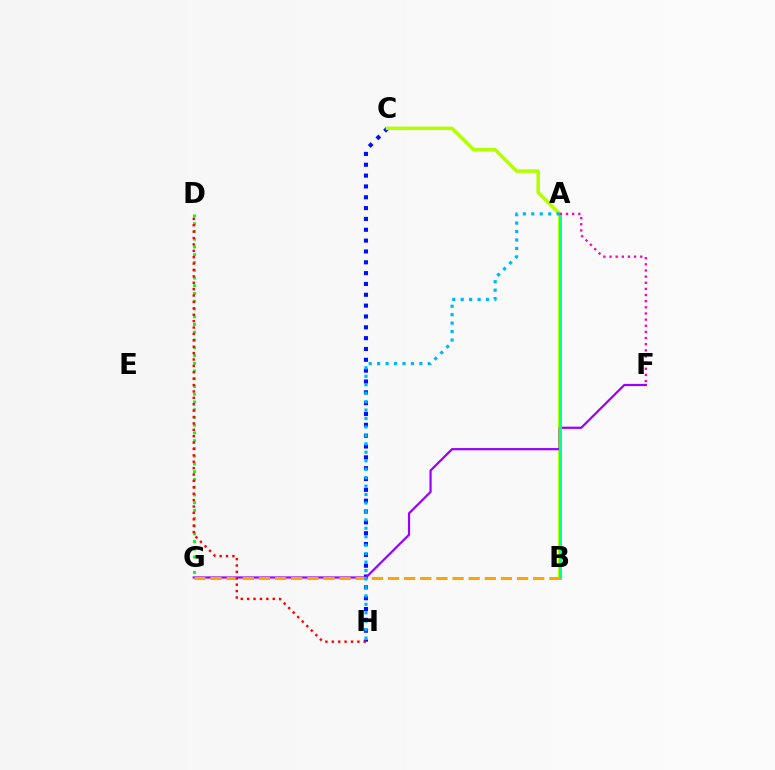{('C', 'H'): [{'color': '#0010ff', 'line_style': 'dotted', 'thickness': 2.94}], ('B', 'C'): [{'color': '#b3ff00', 'line_style': 'solid', 'thickness': 2.51}], ('F', 'G'): [{'color': '#9b00ff', 'line_style': 'solid', 'thickness': 1.6}], ('A', 'B'): [{'color': '#00ff9d', 'line_style': 'solid', 'thickness': 2.17}], ('D', 'G'): [{'color': '#08ff00', 'line_style': 'dotted', 'thickness': 2.11}], ('B', 'G'): [{'color': '#ffa500', 'line_style': 'dashed', 'thickness': 2.19}], ('A', 'F'): [{'color': '#ff00bd', 'line_style': 'dotted', 'thickness': 1.67}], ('A', 'H'): [{'color': '#00b5ff', 'line_style': 'dotted', 'thickness': 2.29}], ('D', 'H'): [{'color': '#ff0000', 'line_style': 'dotted', 'thickness': 1.74}]}